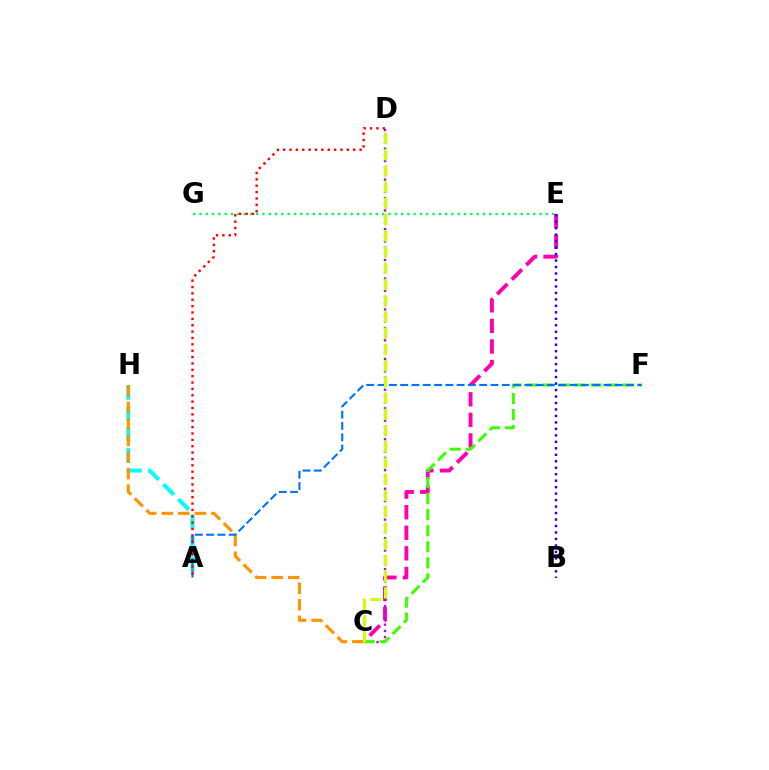{('C', 'E'): [{'color': '#ff00ac', 'line_style': 'dashed', 'thickness': 2.79}], ('C', 'D'): [{'color': '#b900ff', 'line_style': 'dotted', 'thickness': 1.68}, {'color': '#d1ff00', 'line_style': 'dashed', 'thickness': 2.2}], ('A', 'H'): [{'color': '#00fff6', 'line_style': 'dashed', 'thickness': 2.86}], ('C', 'H'): [{'color': '#ff9400', 'line_style': 'dashed', 'thickness': 2.25}], ('E', 'G'): [{'color': '#00ff5c', 'line_style': 'dotted', 'thickness': 1.71}], ('B', 'E'): [{'color': '#2500ff', 'line_style': 'dotted', 'thickness': 1.76}], ('C', 'F'): [{'color': '#3dff00', 'line_style': 'dashed', 'thickness': 2.18}], ('A', 'F'): [{'color': '#0074ff', 'line_style': 'dashed', 'thickness': 1.53}], ('A', 'D'): [{'color': '#ff0000', 'line_style': 'dotted', 'thickness': 1.73}]}